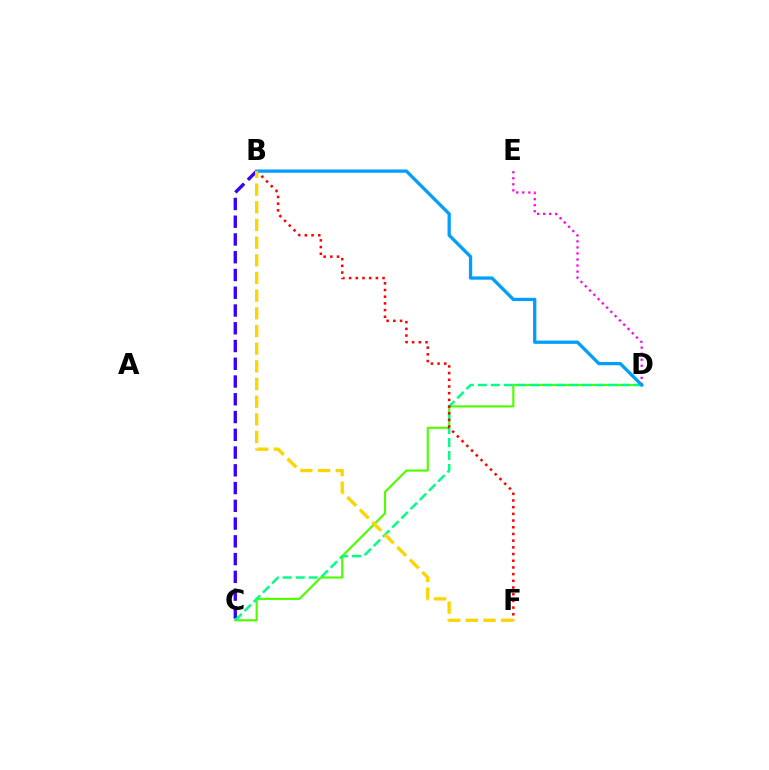{('C', 'D'): [{'color': '#4fff00', 'line_style': 'solid', 'thickness': 1.55}, {'color': '#00ff86', 'line_style': 'dashed', 'thickness': 1.77}], ('B', 'C'): [{'color': '#3700ff', 'line_style': 'dashed', 'thickness': 2.41}], ('D', 'E'): [{'color': '#ff00ed', 'line_style': 'dotted', 'thickness': 1.64}], ('B', 'F'): [{'color': '#ff0000', 'line_style': 'dotted', 'thickness': 1.82}, {'color': '#ffd500', 'line_style': 'dashed', 'thickness': 2.4}], ('B', 'D'): [{'color': '#009eff', 'line_style': 'solid', 'thickness': 2.36}]}